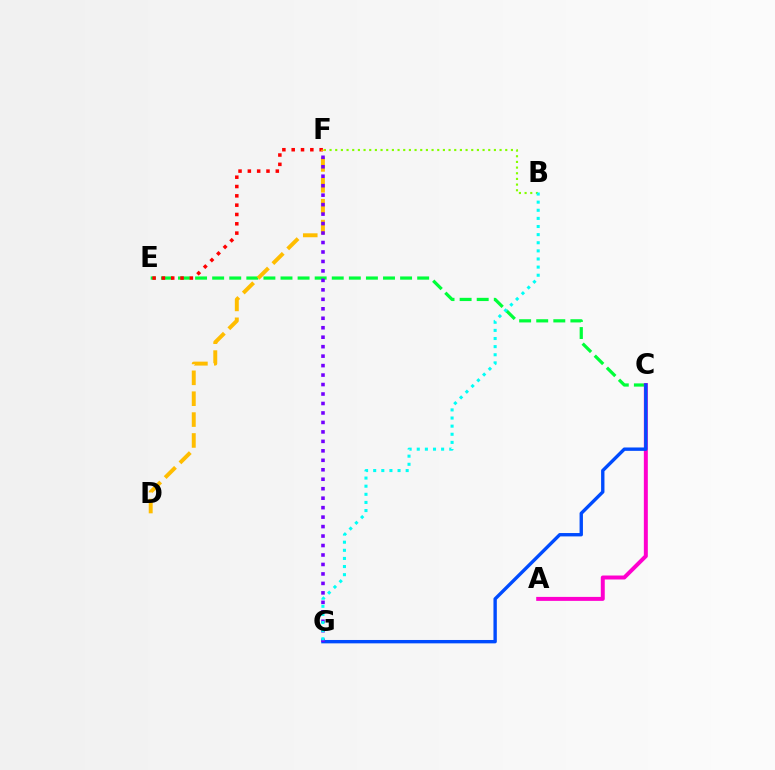{('C', 'E'): [{'color': '#00ff39', 'line_style': 'dashed', 'thickness': 2.32}], ('E', 'F'): [{'color': '#ff0000', 'line_style': 'dotted', 'thickness': 2.53}], ('B', 'F'): [{'color': '#84ff00', 'line_style': 'dotted', 'thickness': 1.54}], ('D', 'F'): [{'color': '#ffbd00', 'line_style': 'dashed', 'thickness': 2.84}], ('A', 'C'): [{'color': '#ff00cf', 'line_style': 'solid', 'thickness': 2.86}], ('C', 'G'): [{'color': '#004bff', 'line_style': 'solid', 'thickness': 2.43}], ('F', 'G'): [{'color': '#7200ff', 'line_style': 'dotted', 'thickness': 2.57}], ('B', 'G'): [{'color': '#00fff6', 'line_style': 'dotted', 'thickness': 2.21}]}